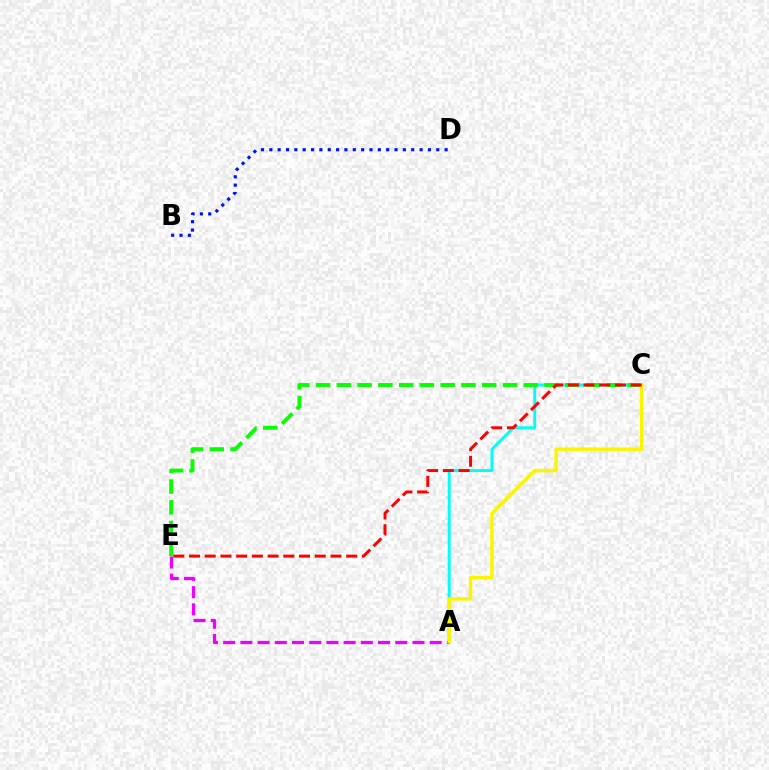{('A', 'C'): [{'color': '#00fff6', 'line_style': 'solid', 'thickness': 2.11}, {'color': '#fcf500', 'line_style': 'solid', 'thickness': 2.5}], ('B', 'D'): [{'color': '#0010ff', 'line_style': 'dotted', 'thickness': 2.27}], ('A', 'E'): [{'color': '#ee00ff', 'line_style': 'dashed', 'thickness': 2.34}], ('C', 'E'): [{'color': '#08ff00', 'line_style': 'dashed', 'thickness': 2.82}, {'color': '#ff0000', 'line_style': 'dashed', 'thickness': 2.14}]}